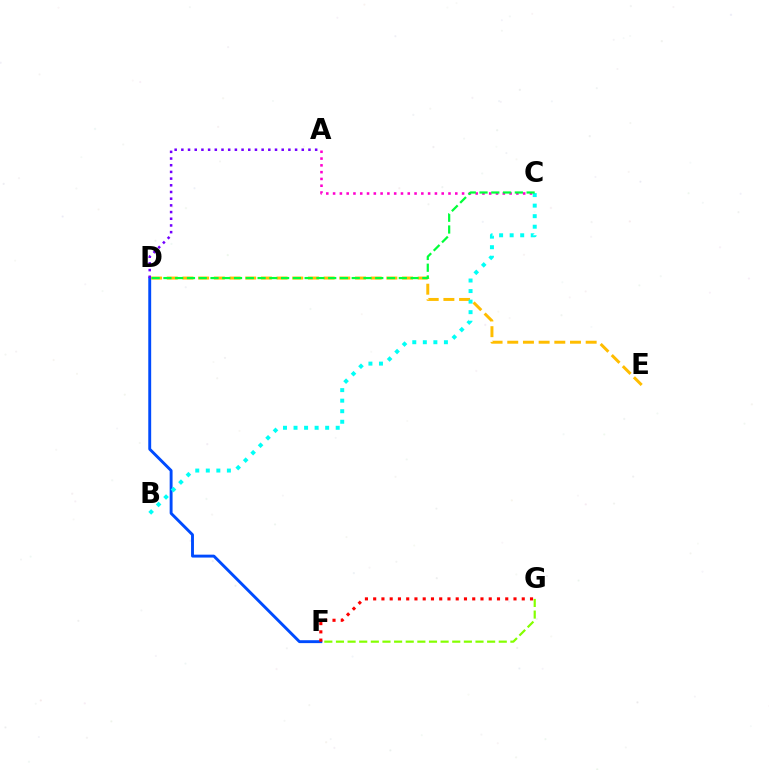{('F', 'G'): [{'color': '#84ff00', 'line_style': 'dashed', 'thickness': 1.58}, {'color': '#ff0000', 'line_style': 'dotted', 'thickness': 2.24}], ('D', 'F'): [{'color': '#004bff', 'line_style': 'solid', 'thickness': 2.09}], ('A', 'D'): [{'color': '#7200ff', 'line_style': 'dotted', 'thickness': 1.82}], ('D', 'E'): [{'color': '#ffbd00', 'line_style': 'dashed', 'thickness': 2.13}], ('B', 'C'): [{'color': '#00fff6', 'line_style': 'dotted', 'thickness': 2.86}], ('A', 'C'): [{'color': '#ff00cf', 'line_style': 'dotted', 'thickness': 1.84}], ('C', 'D'): [{'color': '#00ff39', 'line_style': 'dashed', 'thickness': 1.6}]}